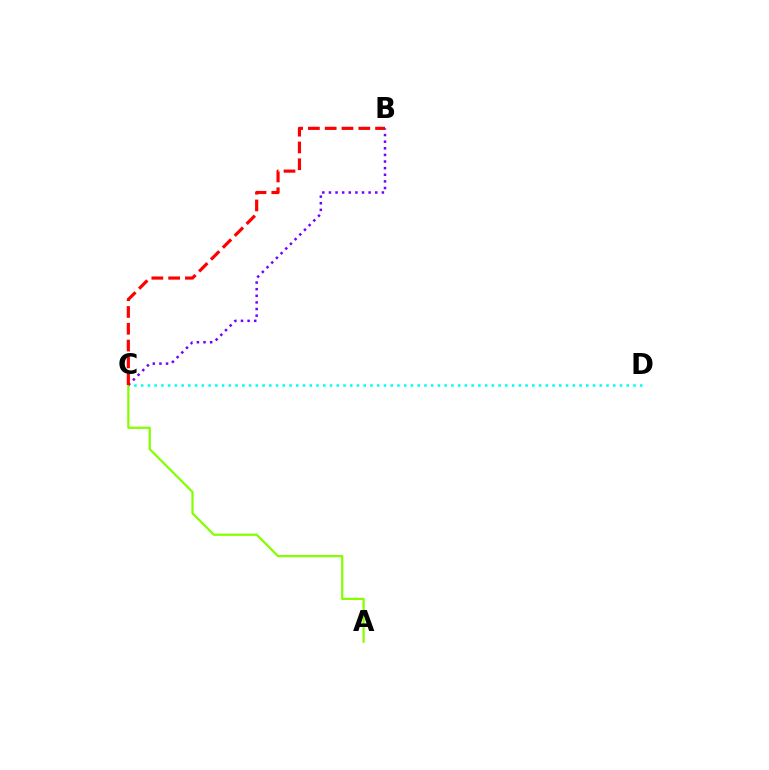{('C', 'D'): [{'color': '#00fff6', 'line_style': 'dotted', 'thickness': 1.83}], ('A', 'C'): [{'color': '#84ff00', 'line_style': 'solid', 'thickness': 1.61}], ('B', 'C'): [{'color': '#7200ff', 'line_style': 'dotted', 'thickness': 1.8}, {'color': '#ff0000', 'line_style': 'dashed', 'thickness': 2.28}]}